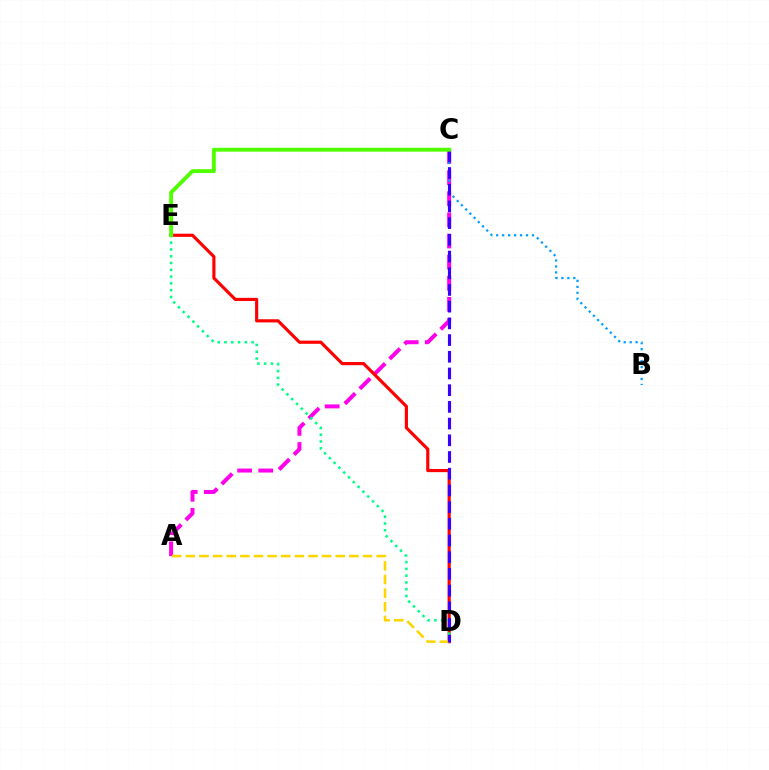{('A', 'C'): [{'color': '#ff00ed', 'line_style': 'dashed', 'thickness': 2.87}], ('D', 'E'): [{'color': '#ff0000', 'line_style': 'solid', 'thickness': 2.27}, {'color': '#00ff86', 'line_style': 'dotted', 'thickness': 1.84}], ('B', 'C'): [{'color': '#009eff', 'line_style': 'dotted', 'thickness': 1.62}], ('A', 'D'): [{'color': '#ffd500', 'line_style': 'dashed', 'thickness': 1.85}], ('C', 'D'): [{'color': '#3700ff', 'line_style': 'dashed', 'thickness': 2.27}], ('C', 'E'): [{'color': '#4fff00', 'line_style': 'solid', 'thickness': 2.78}]}